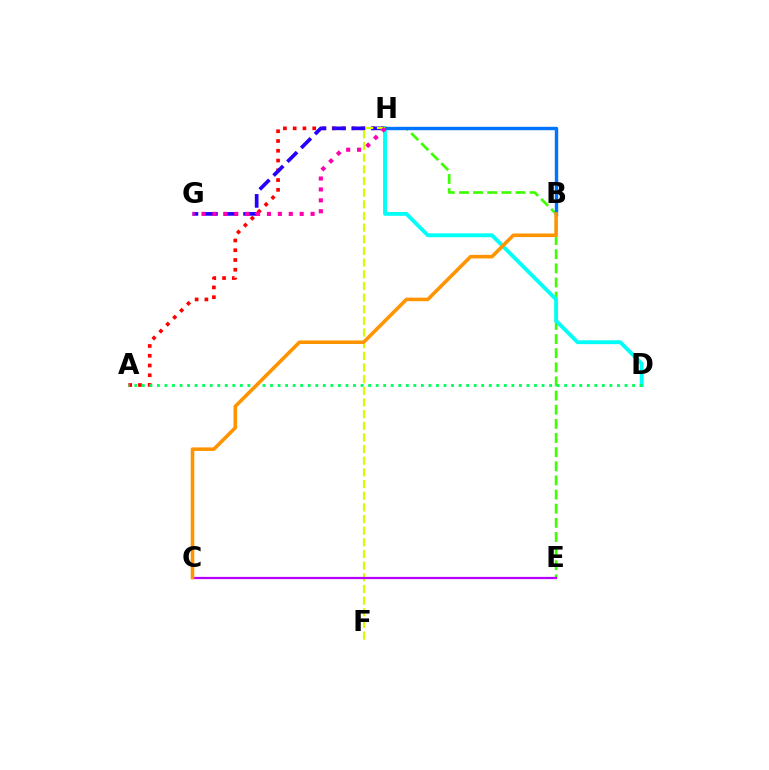{('A', 'H'): [{'color': '#ff0000', 'line_style': 'dotted', 'thickness': 2.65}], ('G', 'H'): [{'color': '#2500ff', 'line_style': 'dashed', 'thickness': 2.66}, {'color': '#ff00ac', 'line_style': 'dotted', 'thickness': 2.96}], ('E', 'H'): [{'color': '#3dff00', 'line_style': 'dashed', 'thickness': 1.92}], ('D', 'H'): [{'color': '#00fff6', 'line_style': 'solid', 'thickness': 2.77}], ('B', 'H'): [{'color': '#0074ff', 'line_style': 'solid', 'thickness': 2.45}], ('F', 'H'): [{'color': '#d1ff00', 'line_style': 'dashed', 'thickness': 1.58}], ('A', 'D'): [{'color': '#00ff5c', 'line_style': 'dotted', 'thickness': 2.05}], ('C', 'E'): [{'color': '#b900ff', 'line_style': 'solid', 'thickness': 1.62}], ('B', 'C'): [{'color': '#ff9400', 'line_style': 'solid', 'thickness': 2.57}]}